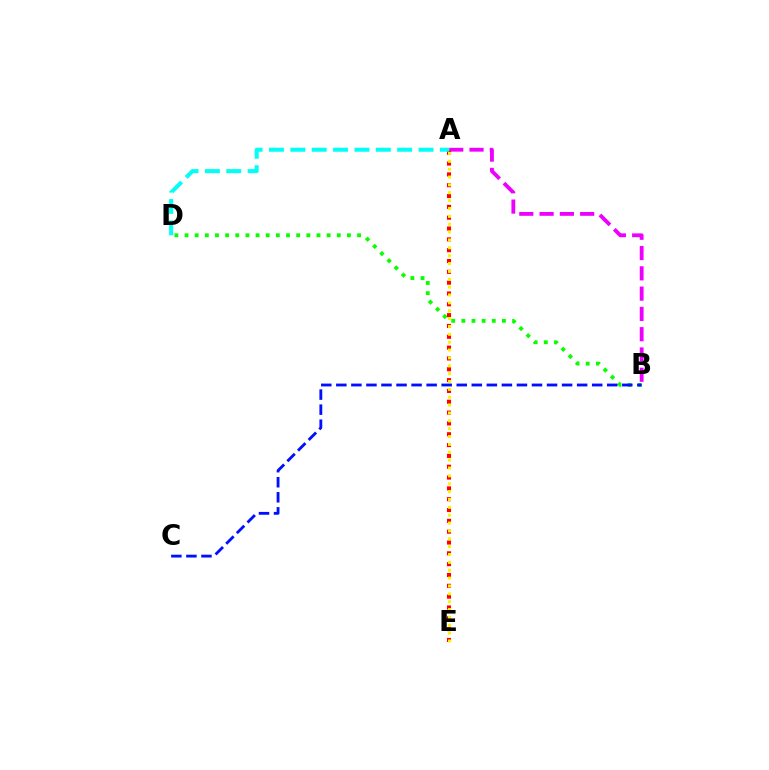{('B', 'D'): [{'color': '#08ff00', 'line_style': 'dotted', 'thickness': 2.76}], ('A', 'B'): [{'color': '#ee00ff', 'line_style': 'dashed', 'thickness': 2.76}], ('A', 'E'): [{'color': '#ff0000', 'line_style': 'dotted', 'thickness': 2.94}, {'color': '#fcf500', 'line_style': 'dotted', 'thickness': 2.14}], ('A', 'D'): [{'color': '#00fff6', 'line_style': 'dashed', 'thickness': 2.9}], ('B', 'C'): [{'color': '#0010ff', 'line_style': 'dashed', 'thickness': 2.04}]}